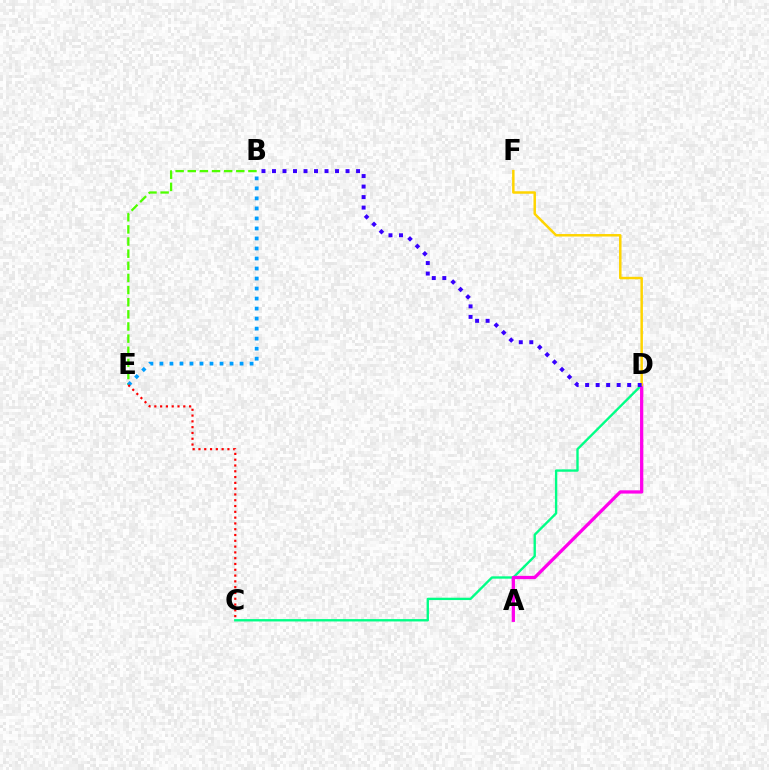{('B', 'E'): [{'color': '#4fff00', 'line_style': 'dashed', 'thickness': 1.65}, {'color': '#009eff', 'line_style': 'dotted', 'thickness': 2.72}], ('C', 'D'): [{'color': '#00ff86', 'line_style': 'solid', 'thickness': 1.7}], ('A', 'D'): [{'color': '#ff00ed', 'line_style': 'solid', 'thickness': 2.36}], ('D', 'F'): [{'color': '#ffd500', 'line_style': 'solid', 'thickness': 1.79}], ('B', 'D'): [{'color': '#3700ff', 'line_style': 'dotted', 'thickness': 2.86}], ('C', 'E'): [{'color': '#ff0000', 'line_style': 'dotted', 'thickness': 1.57}]}